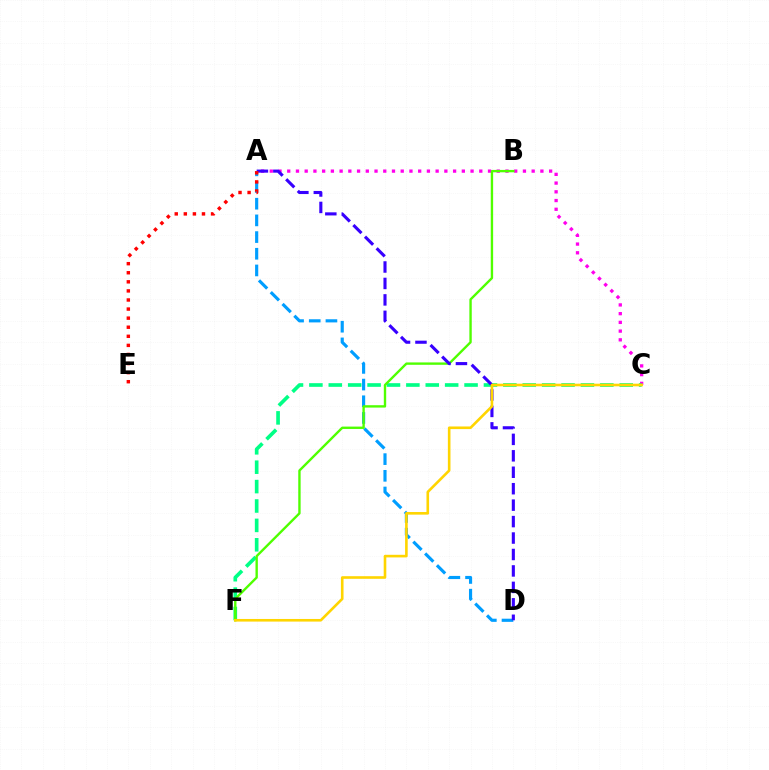{('A', 'D'): [{'color': '#009eff', 'line_style': 'dashed', 'thickness': 2.27}, {'color': '#3700ff', 'line_style': 'dashed', 'thickness': 2.23}], ('A', 'C'): [{'color': '#ff00ed', 'line_style': 'dotted', 'thickness': 2.37}], ('C', 'F'): [{'color': '#00ff86', 'line_style': 'dashed', 'thickness': 2.63}, {'color': '#ffd500', 'line_style': 'solid', 'thickness': 1.88}], ('B', 'F'): [{'color': '#4fff00', 'line_style': 'solid', 'thickness': 1.71}], ('A', 'E'): [{'color': '#ff0000', 'line_style': 'dotted', 'thickness': 2.47}]}